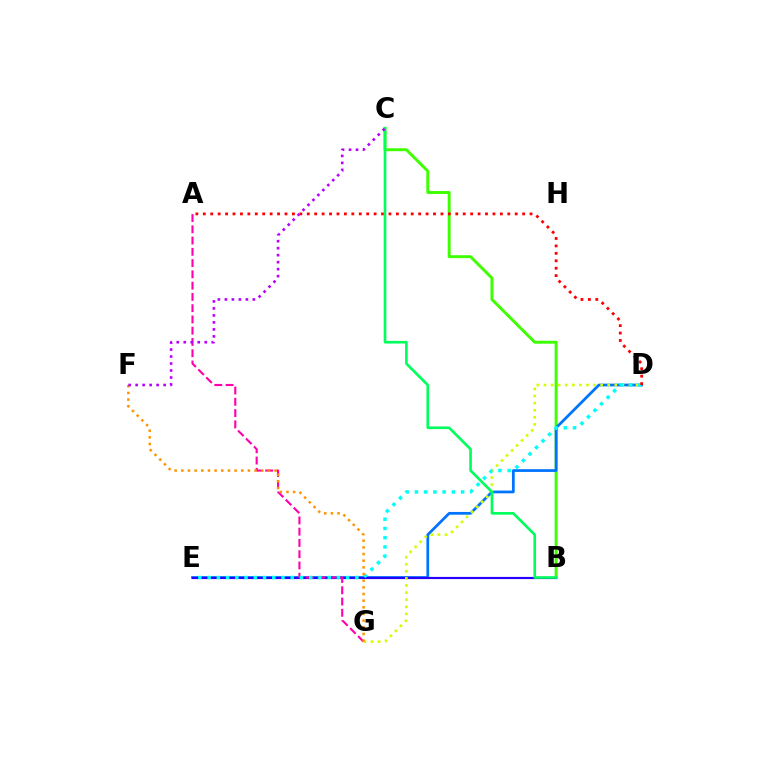{('B', 'C'): [{'color': '#3dff00', 'line_style': 'solid', 'thickness': 2.11}, {'color': '#00ff5c', 'line_style': 'solid', 'thickness': 1.9}], ('D', 'E'): [{'color': '#0074ff', 'line_style': 'solid', 'thickness': 1.99}, {'color': '#00fff6', 'line_style': 'dotted', 'thickness': 2.51}], ('B', 'E'): [{'color': '#2500ff', 'line_style': 'solid', 'thickness': 1.56}], ('A', 'G'): [{'color': '#ff00ac', 'line_style': 'dashed', 'thickness': 1.53}], ('D', 'G'): [{'color': '#d1ff00', 'line_style': 'dotted', 'thickness': 1.93}], ('A', 'D'): [{'color': '#ff0000', 'line_style': 'dotted', 'thickness': 2.02}], ('F', 'G'): [{'color': '#ff9400', 'line_style': 'dotted', 'thickness': 1.81}], ('C', 'F'): [{'color': '#b900ff', 'line_style': 'dotted', 'thickness': 1.9}]}